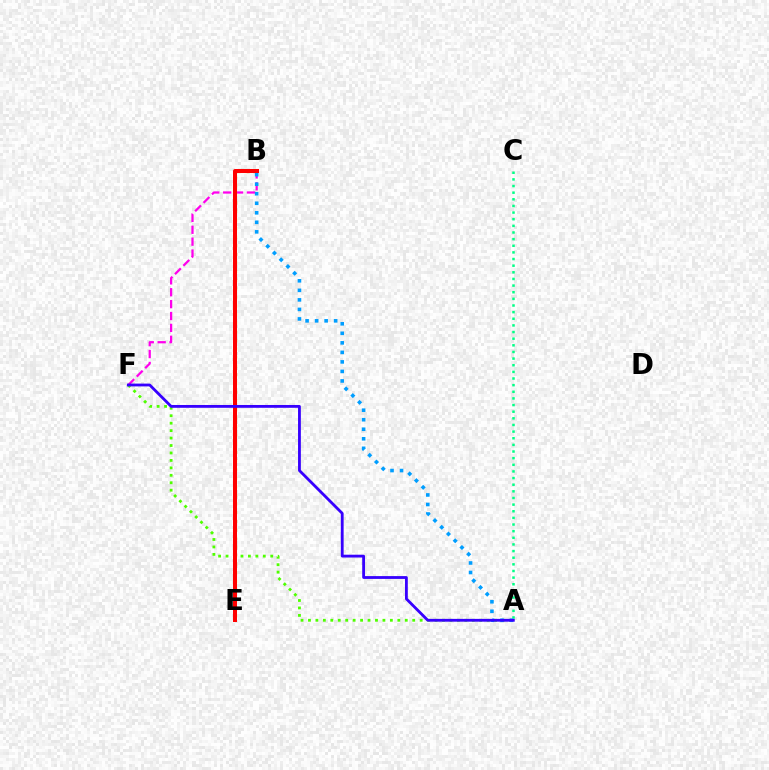{('B', 'F'): [{'color': '#ff00ed', 'line_style': 'dashed', 'thickness': 1.61}], ('A', 'C'): [{'color': '#00ff86', 'line_style': 'dotted', 'thickness': 1.8}], ('B', 'E'): [{'color': '#ffd500', 'line_style': 'dotted', 'thickness': 2.34}, {'color': '#ff0000', 'line_style': 'solid', 'thickness': 2.88}], ('A', 'F'): [{'color': '#4fff00', 'line_style': 'dotted', 'thickness': 2.02}, {'color': '#3700ff', 'line_style': 'solid', 'thickness': 2.03}], ('A', 'B'): [{'color': '#009eff', 'line_style': 'dotted', 'thickness': 2.59}]}